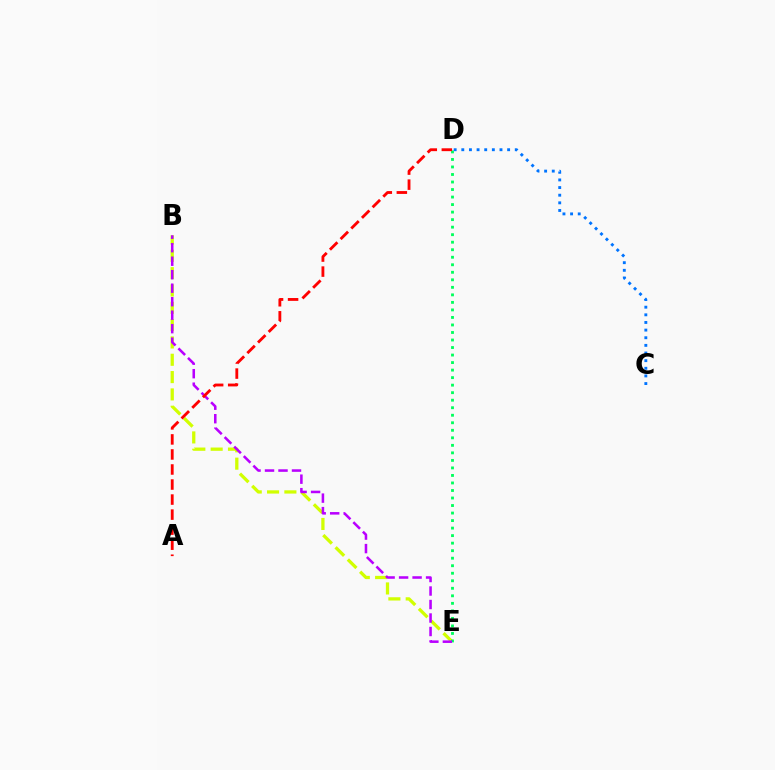{('B', 'E'): [{'color': '#d1ff00', 'line_style': 'dashed', 'thickness': 2.35}, {'color': '#b900ff', 'line_style': 'dashed', 'thickness': 1.83}], ('D', 'E'): [{'color': '#00ff5c', 'line_style': 'dotted', 'thickness': 2.04}], ('C', 'D'): [{'color': '#0074ff', 'line_style': 'dotted', 'thickness': 2.08}], ('A', 'D'): [{'color': '#ff0000', 'line_style': 'dashed', 'thickness': 2.04}]}